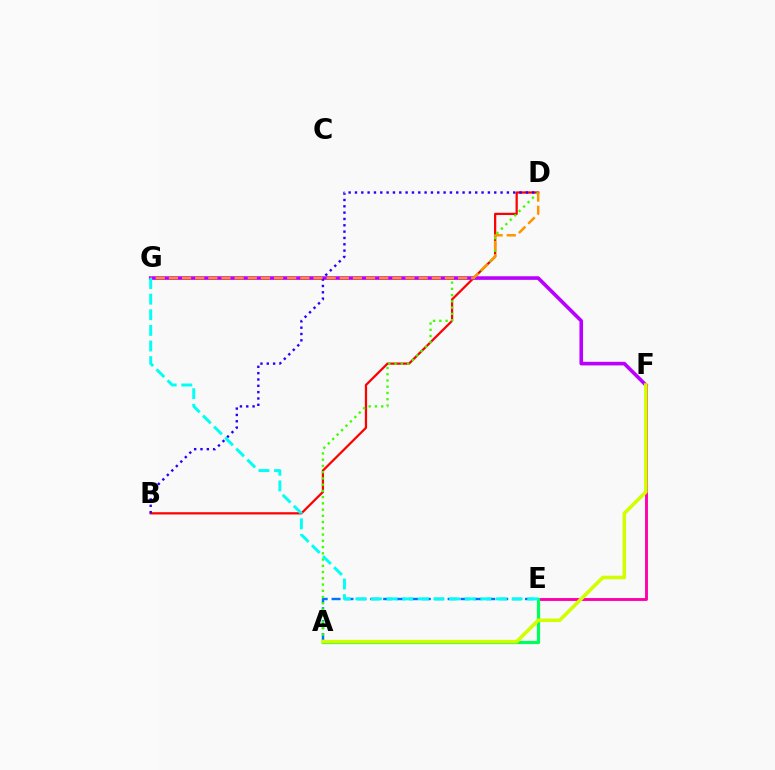{('B', 'D'): [{'color': '#ff0000', 'line_style': 'solid', 'thickness': 1.61}, {'color': '#2500ff', 'line_style': 'dotted', 'thickness': 1.72}], ('E', 'F'): [{'color': '#ff00ac', 'line_style': 'solid', 'thickness': 2.07}], ('A', 'E'): [{'color': '#0074ff', 'line_style': 'dashed', 'thickness': 1.75}, {'color': '#00ff5c', 'line_style': 'solid', 'thickness': 2.31}], ('A', 'D'): [{'color': '#3dff00', 'line_style': 'dotted', 'thickness': 1.7}], ('F', 'G'): [{'color': '#b900ff', 'line_style': 'solid', 'thickness': 2.59}], ('D', 'G'): [{'color': '#ff9400', 'line_style': 'dashed', 'thickness': 1.79}], ('E', 'G'): [{'color': '#00fff6', 'line_style': 'dashed', 'thickness': 2.12}], ('A', 'F'): [{'color': '#d1ff00', 'line_style': 'solid', 'thickness': 2.56}]}